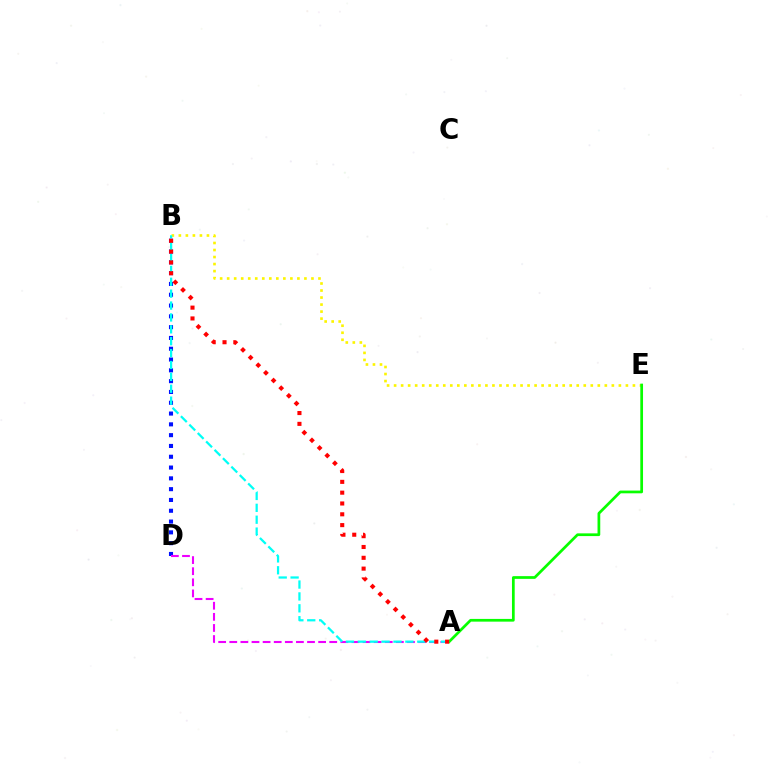{('B', 'E'): [{'color': '#fcf500', 'line_style': 'dotted', 'thickness': 1.91}], ('A', 'E'): [{'color': '#08ff00', 'line_style': 'solid', 'thickness': 1.96}], ('B', 'D'): [{'color': '#0010ff', 'line_style': 'dotted', 'thickness': 2.93}], ('A', 'D'): [{'color': '#ee00ff', 'line_style': 'dashed', 'thickness': 1.51}], ('A', 'B'): [{'color': '#00fff6', 'line_style': 'dashed', 'thickness': 1.61}, {'color': '#ff0000', 'line_style': 'dotted', 'thickness': 2.94}]}